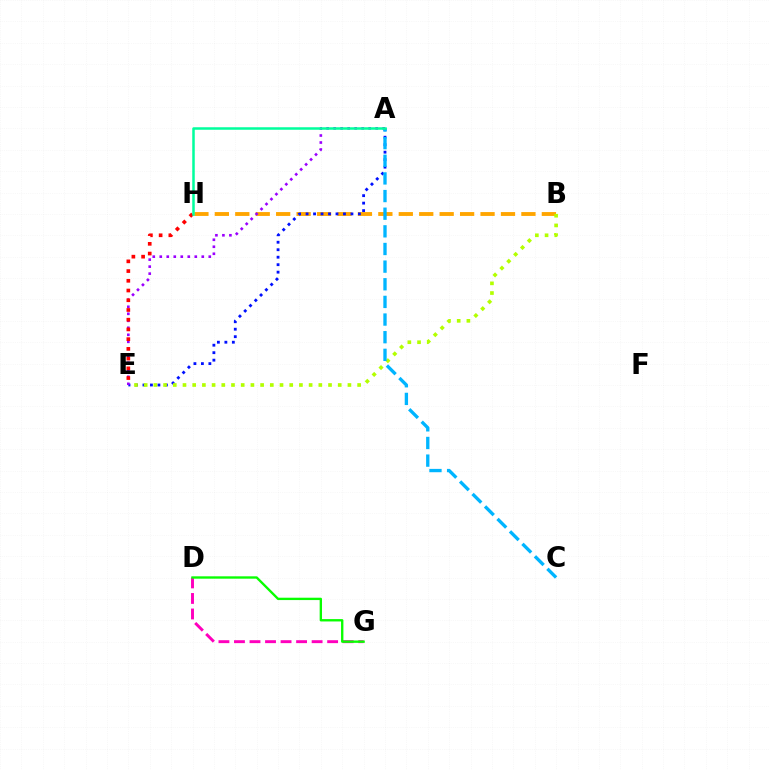{('D', 'G'): [{'color': '#ff00bd', 'line_style': 'dashed', 'thickness': 2.11}, {'color': '#08ff00', 'line_style': 'solid', 'thickness': 1.7}], ('B', 'H'): [{'color': '#ffa500', 'line_style': 'dashed', 'thickness': 2.78}], ('A', 'E'): [{'color': '#0010ff', 'line_style': 'dotted', 'thickness': 2.03}, {'color': '#9b00ff', 'line_style': 'dotted', 'thickness': 1.9}], ('B', 'E'): [{'color': '#b3ff00', 'line_style': 'dotted', 'thickness': 2.64}], ('E', 'H'): [{'color': '#ff0000', 'line_style': 'dotted', 'thickness': 2.64}], ('A', 'C'): [{'color': '#00b5ff', 'line_style': 'dashed', 'thickness': 2.4}], ('A', 'H'): [{'color': '#00ff9d', 'line_style': 'solid', 'thickness': 1.81}]}